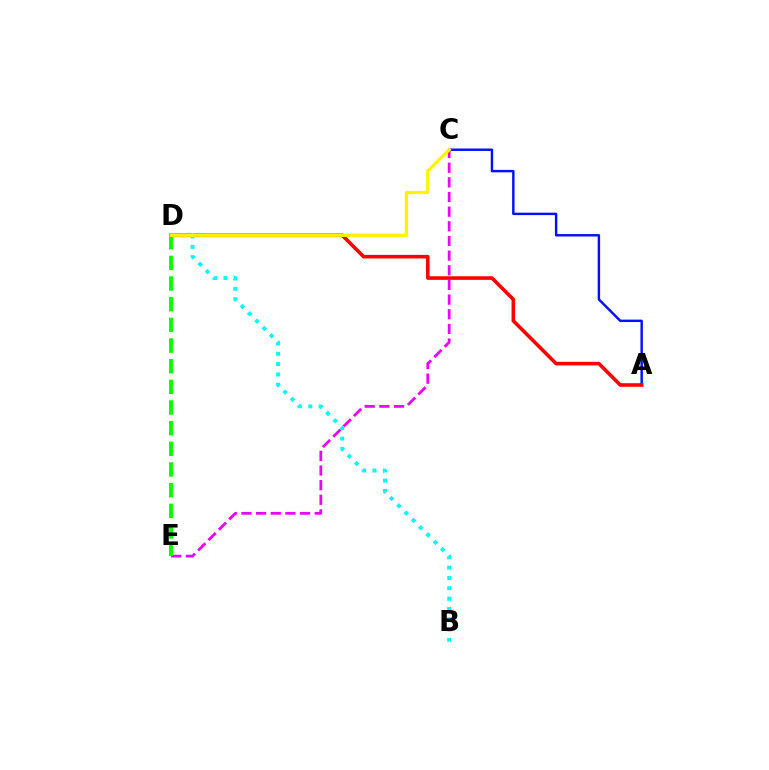{('A', 'C'): [{'color': '#0010ff', 'line_style': 'solid', 'thickness': 1.75}], ('C', 'E'): [{'color': '#ee00ff', 'line_style': 'dashed', 'thickness': 1.99}], ('A', 'D'): [{'color': '#ff0000', 'line_style': 'solid', 'thickness': 2.58}], ('D', 'E'): [{'color': '#08ff00', 'line_style': 'dashed', 'thickness': 2.81}], ('B', 'D'): [{'color': '#00fff6', 'line_style': 'dotted', 'thickness': 2.81}], ('C', 'D'): [{'color': '#fcf500', 'line_style': 'solid', 'thickness': 2.35}]}